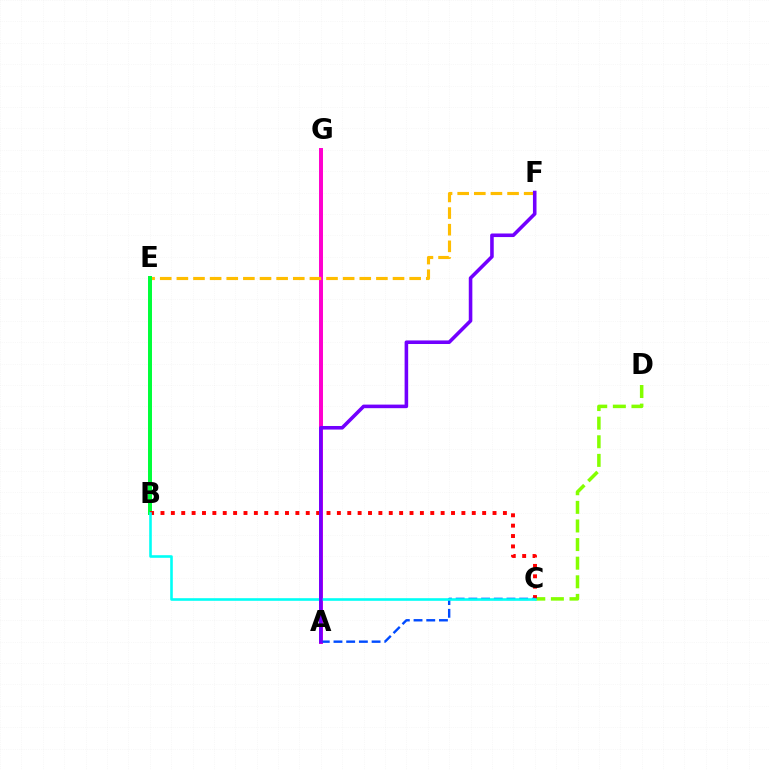{('A', 'G'): [{'color': '#ff00cf', 'line_style': 'solid', 'thickness': 2.86}], ('C', 'D'): [{'color': '#84ff00', 'line_style': 'dashed', 'thickness': 2.53}], ('E', 'F'): [{'color': '#ffbd00', 'line_style': 'dashed', 'thickness': 2.26}], ('B', 'E'): [{'color': '#00ff39', 'line_style': 'solid', 'thickness': 2.86}], ('B', 'C'): [{'color': '#ff0000', 'line_style': 'dotted', 'thickness': 2.82}, {'color': '#00fff6', 'line_style': 'solid', 'thickness': 1.87}], ('A', 'C'): [{'color': '#004bff', 'line_style': 'dashed', 'thickness': 1.73}], ('A', 'F'): [{'color': '#7200ff', 'line_style': 'solid', 'thickness': 2.57}]}